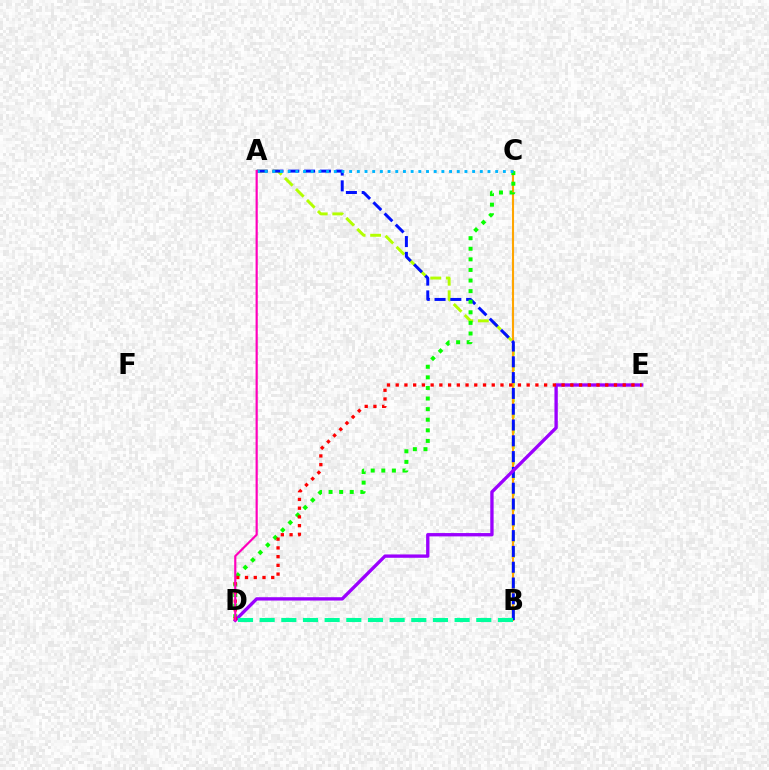{('A', 'B'): [{'color': '#b3ff00', 'line_style': 'dashed', 'thickness': 2.11}, {'color': '#0010ff', 'line_style': 'dashed', 'thickness': 2.15}], ('B', 'C'): [{'color': '#ffa500', 'line_style': 'solid', 'thickness': 1.52}], ('C', 'D'): [{'color': '#08ff00', 'line_style': 'dotted', 'thickness': 2.88}], ('D', 'E'): [{'color': '#9b00ff', 'line_style': 'solid', 'thickness': 2.4}, {'color': '#ff0000', 'line_style': 'dotted', 'thickness': 2.37}], ('A', 'C'): [{'color': '#00b5ff', 'line_style': 'dotted', 'thickness': 2.09}], ('B', 'D'): [{'color': '#00ff9d', 'line_style': 'dashed', 'thickness': 2.94}], ('A', 'D'): [{'color': '#ff00bd', 'line_style': 'solid', 'thickness': 1.57}]}